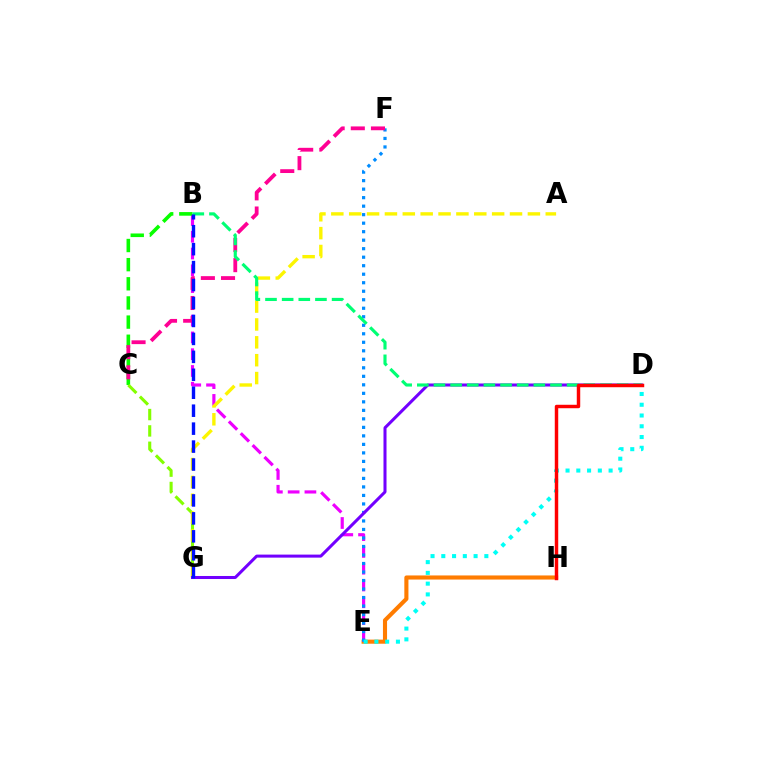{('E', 'H'): [{'color': '#ff7c00', 'line_style': 'solid', 'thickness': 2.96}], ('B', 'E'): [{'color': '#ee00ff', 'line_style': 'dashed', 'thickness': 2.28}], ('B', 'C'): [{'color': '#08ff00', 'line_style': 'dashed', 'thickness': 2.6}], ('C', 'G'): [{'color': '#84ff00', 'line_style': 'dashed', 'thickness': 2.22}], ('A', 'G'): [{'color': '#fcf500', 'line_style': 'dashed', 'thickness': 2.43}], ('E', 'F'): [{'color': '#008cff', 'line_style': 'dotted', 'thickness': 2.31}], ('C', 'F'): [{'color': '#ff0094', 'line_style': 'dashed', 'thickness': 2.74}], ('D', 'G'): [{'color': '#7200ff', 'line_style': 'solid', 'thickness': 2.18}], ('B', 'D'): [{'color': '#00ff74', 'line_style': 'dashed', 'thickness': 2.26}], ('D', 'E'): [{'color': '#00fff6', 'line_style': 'dotted', 'thickness': 2.92}], ('D', 'H'): [{'color': '#ff0000', 'line_style': 'solid', 'thickness': 2.49}], ('B', 'G'): [{'color': '#0010ff', 'line_style': 'dashed', 'thickness': 2.44}]}